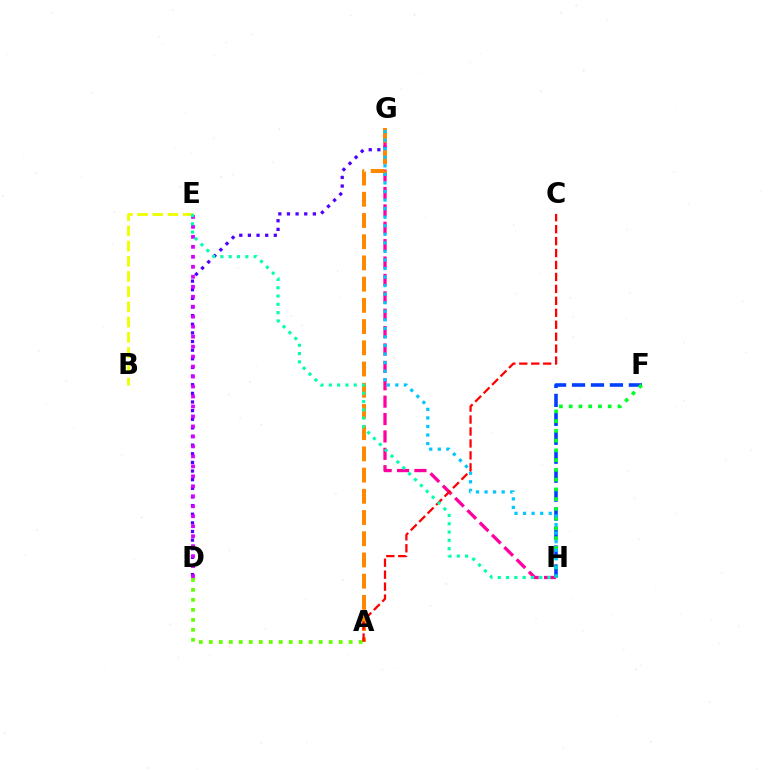{('F', 'H'): [{'color': '#003fff', 'line_style': 'dashed', 'thickness': 2.57}, {'color': '#00ff27', 'line_style': 'dotted', 'thickness': 2.65}], ('D', 'G'): [{'color': '#4f00ff', 'line_style': 'dotted', 'thickness': 2.35}], ('D', 'E'): [{'color': '#d600ff', 'line_style': 'dotted', 'thickness': 2.71}], ('G', 'H'): [{'color': '#ff00a0', 'line_style': 'dashed', 'thickness': 2.36}, {'color': '#00c7ff', 'line_style': 'dotted', 'thickness': 2.32}], ('B', 'E'): [{'color': '#eeff00', 'line_style': 'dashed', 'thickness': 2.07}], ('A', 'G'): [{'color': '#ff8800', 'line_style': 'dashed', 'thickness': 2.88}], ('A', 'D'): [{'color': '#66ff00', 'line_style': 'dotted', 'thickness': 2.71}], ('A', 'C'): [{'color': '#ff0000', 'line_style': 'dashed', 'thickness': 1.62}], ('E', 'H'): [{'color': '#00ffaf', 'line_style': 'dotted', 'thickness': 2.25}]}